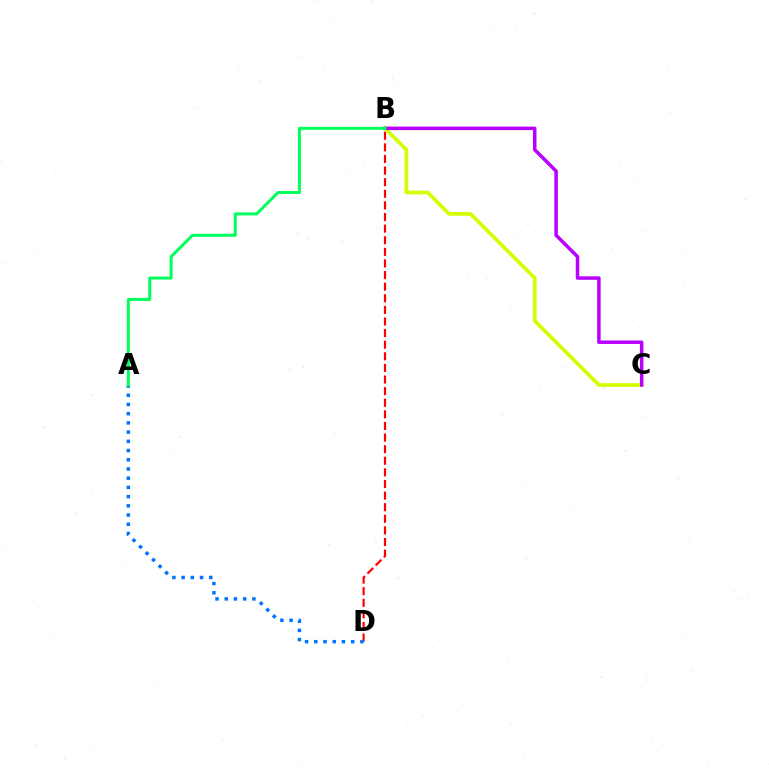{('B', 'C'): [{'color': '#d1ff00', 'line_style': 'solid', 'thickness': 2.68}, {'color': '#b900ff', 'line_style': 'solid', 'thickness': 2.51}], ('B', 'D'): [{'color': '#ff0000', 'line_style': 'dashed', 'thickness': 1.58}], ('A', 'D'): [{'color': '#0074ff', 'line_style': 'dotted', 'thickness': 2.5}], ('A', 'B'): [{'color': '#00ff5c', 'line_style': 'solid', 'thickness': 2.16}]}